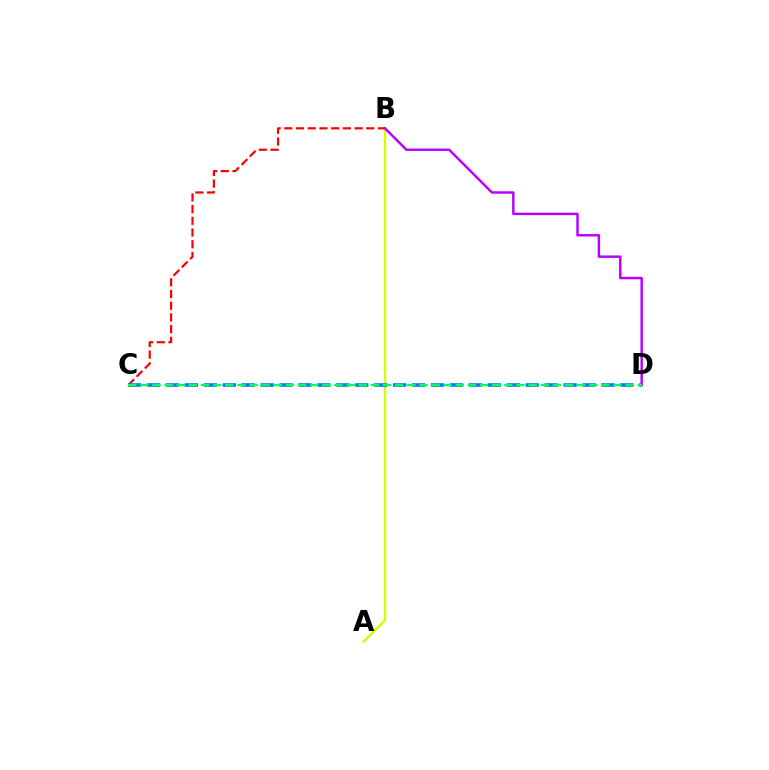{('A', 'B'): [{'color': '#d1ff00', 'line_style': 'solid', 'thickness': 1.71}], ('B', 'C'): [{'color': '#ff0000', 'line_style': 'dashed', 'thickness': 1.59}], ('B', 'D'): [{'color': '#b900ff', 'line_style': 'solid', 'thickness': 1.77}], ('C', 'D'): [{'color': '#0074ff', 'line_style': 'dashed', 'thickness': 2.57}, {'color': '#00ff5c', 'line_style': 'dashed', 'thickness': 1.65}]}